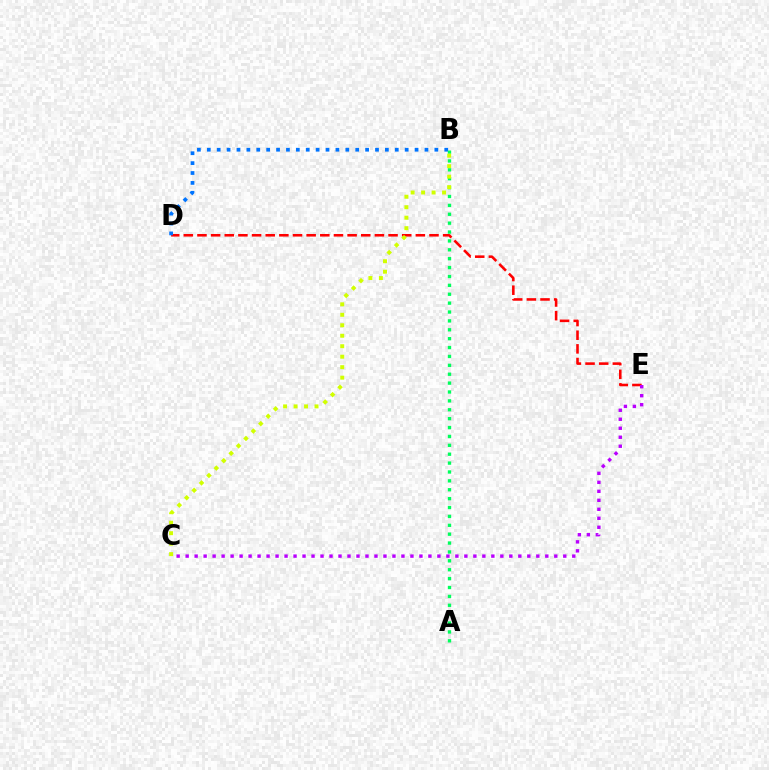{('D', 'E'): [{'color': '#ff0000', 'line_style': 'dashed', 'thickness': 1.85}], ('B', 'D'): [{'color': '#0074ff', 'line_style': 'dotted', 'thickness': 2.69}], ('A', 'B'): [{'color': '#00ff5c', 'line_style': 'dotted', 'thickness': 2.41}], ('C', 'E'): [{'color': '#b900ff', 'line_style': 'dotted', 'thickness': 2.44}], ('B', 'C'): [{'color': '#d1ff00', 'line_style': 'dotted', 'thickness': 2.85}]}